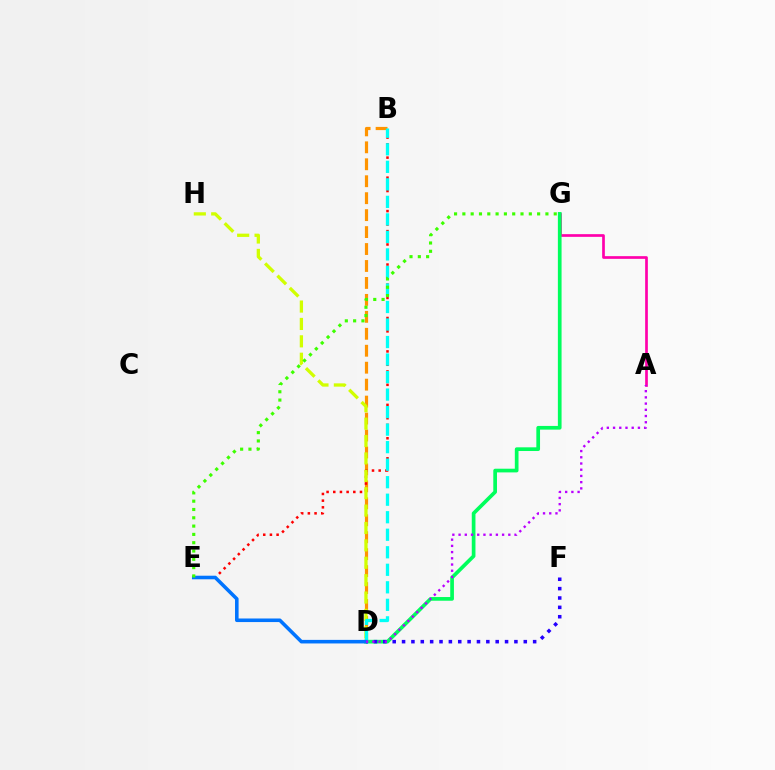{('A', 'G'): [{'color': '#ff00ac', 'line_style': 'solid', 'thickness': 1.94}], ('B', 'D'): [{'color': '#ff9400', 'line_style': 'dashed', 'thickness': 2.3}, {'color': '#00fff6', 'line_style': 'dashed', 'thickness': 2.38}], ('D', 'G'): [{'color': '#00ff5c', 'line_style': 'solid', 'thickness': 2.66}], ('B', 'E'): [{'color': '#ff0000', 'line_style': 'dotted', 'thickness': 1.82}], ('D', 'F'): [{'color': '#2500ff', 'line_style': 'dotted', 'thickness': 2.54}], ('D', 'H'): [{'color': '#d1ff00', 'line_style': 'dashed', 'thickness': 2.36}], ('D', 'E'): [{'color': '#0074ff', 'line_style': 'solid', 'thickness': 2.57}], ('E', 'G'): [{'color': '#3dff00', 'line_style': 'dotted', 'thickness': 2.26}], ('A', 'D'): [{'color': '#b900ff', 'line_style': 'dotted', 'thickness': 1.69}]}